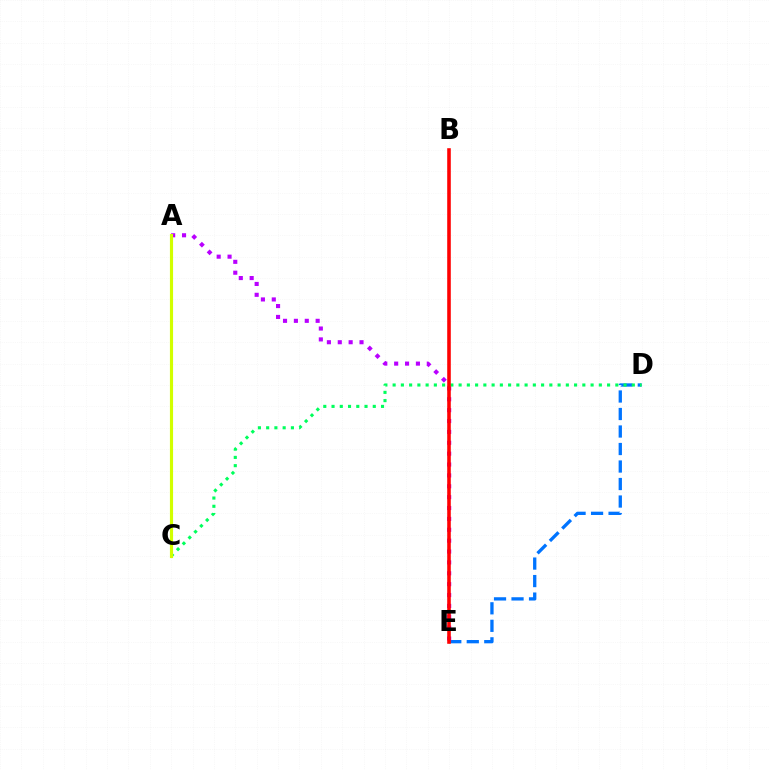{('D', 'E'): [{'color': '#0074ff', 'line_style': 'dashed', 'thickness': 2.38}], ('A', 'E'): [{'color': '#b900ff', 'line_style': 'dotted', 'thickness': 2.95}], ('C', 'D'): [{'color': '#00ff5c', 'line_style': 'dotted', 'thickness': 2.24}], ('B', 'E'): [{'color': '#ff0000', 'line_style': 'solid', 'thickness': 2.57}], ('A', 'C'): [{'color': '#d1ff00', 'line_style': 'solid', 'thickness': 2.27}]}